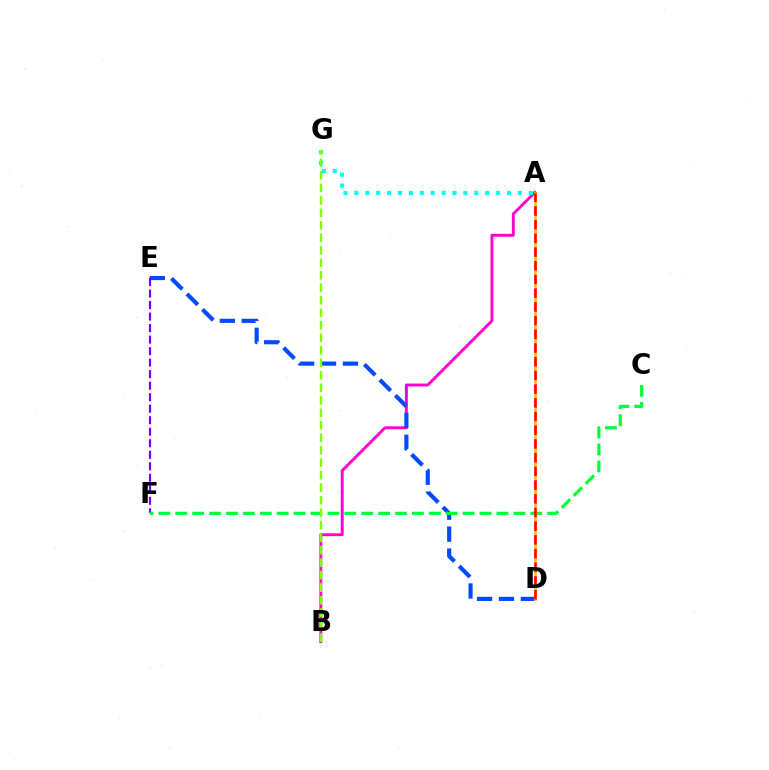{('A', 'B'): [{'color': '#ff00cf', 'line_style': 'solid', 'thickness': 2.09}], ('D', 'E'): [{'color': '#004bff', 'line_style': 'dashed', 'thickness': 2.98}], ('E', 'F'): [{'color': '#7200ff', 'line_style': 'dashed', 'thickness': 1.56}], ('A', 'G'): [{'color': '#00fff6', 'line_style': 'dotted', 'thickness': 2.96}], ('C', 'F'): [{'color': '#00ff39', 'line_style': 'dashed', 'thickness': 2.3}], ('A', 'D'): [{'color': '#ffbd00', 'line_style': 'solid', 'thickness': 1.83}, {'color': '#ff0000', 'line_style': 'dashed', 'thickness': 1.86}], ('B', 'G'): [{'color': '#84ff00', 'line_style': 'dashed', 'thickness': 1.7}]}